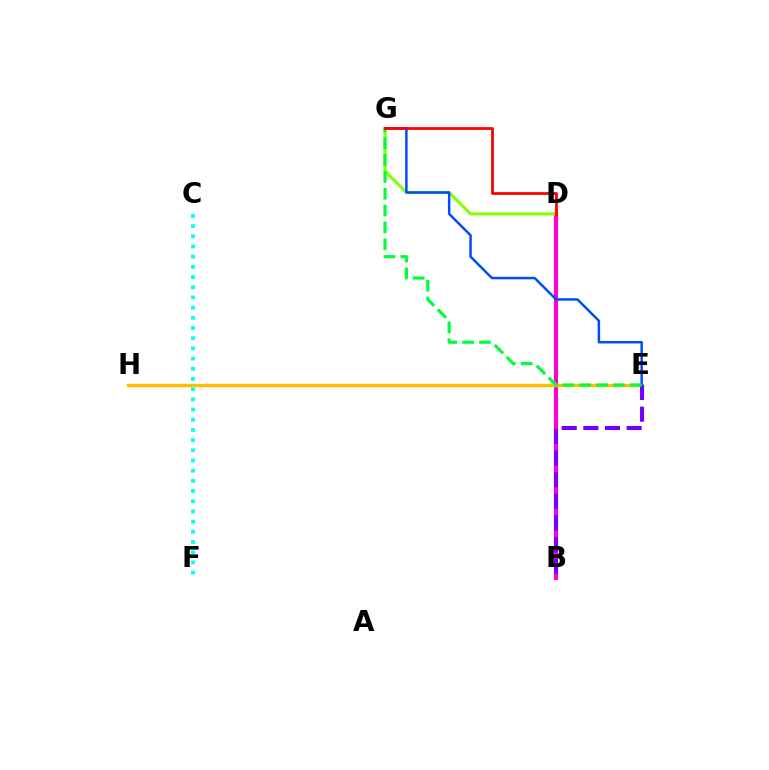{('B', 'D'): [{'color': '#ff00cf', 'line_style': 'solid', 'thickness': 2.96}], ('E', 'H'): [{'color': '#ffbd00', 'line_style': 'solid', 'thickness': 2.44}], ('D', 'G'): [{'color': '#84ff00', 'line_style': 'solid', 'thickness': 2.2}, {'color': '#ff0000', 'line_style': 'solid', 'thickness': 2.01}], ('C', 'F'): [{'color': '#00fff6', 'line_style': 'dotted', 'thickness': 2.77}], ('B', 'E'): [{'color': '#7200ff', 'line_style': 'dashed', 'thickness': 2.94}], ('E', 'G'): [{'color': '#004bff', 'line_style': 'solid', 'thickness': 1.79}, {'color': '#00ff39', 'line_style': 'dashed', 'thickness': 2.29}]}